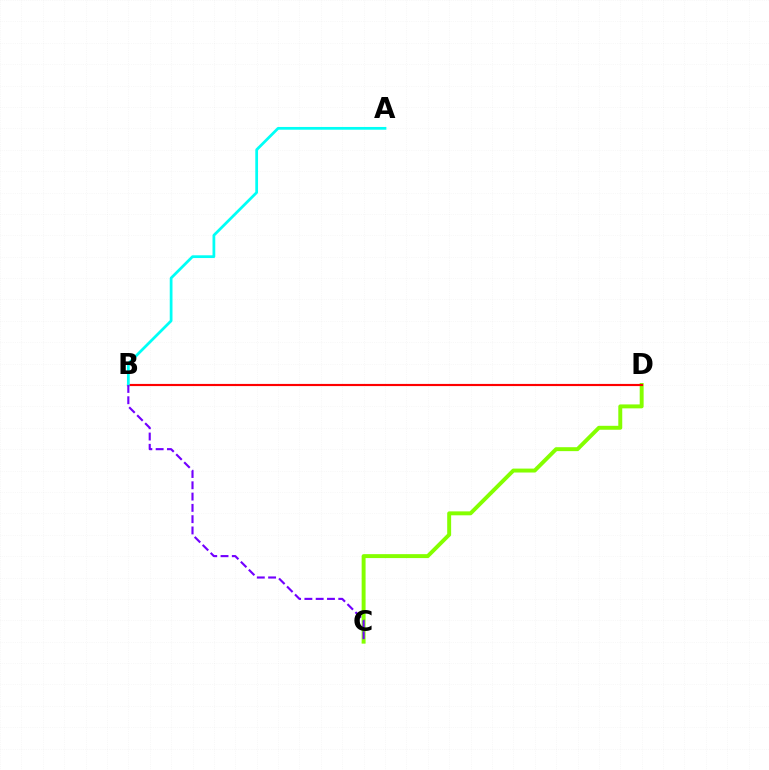{('C', 'D'): [{'color': '#84ff00', 'line_style': 'solid', 'thickness': 2.83}], ('B', 'D'): [{'color': '#ff0000', 'line_style': 'solid', 'thickness': 1.55}], ('A', 'B'): [{'color': '#00fff6', 'line_style': 'solid', 'thickness': 1.98}], ('B', 'C'): [{'color': '#7200ff', 'line_style': 'dashed', 'thickness': 1.53}]}